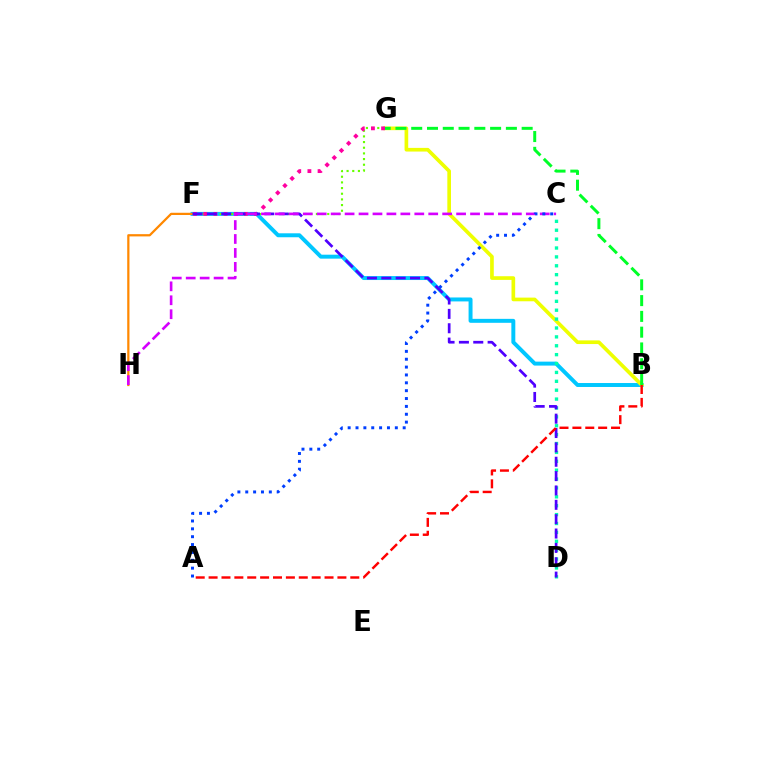{('B', 'F'): [{'color': '#00c7ff', 'line_style': 'solid', 'thickness': 2.85}], ('F', 'G'): [{'color': '#66ff00', 'line_style': 'dotted', 'thickness': 1.54}, {'color': '#ff00a0', 'line_style': 'dotted', 'thickness': 2.76}], ('B', 'G'): [{'color': '#eeff00', 'line_style': 'solid', 'thickness': 2.64}, {'color': '#00ff27', 'line_style': 'dashed', 'thickness': 2.14}], ('F', 'H'): [{'color': '#ff8800', 'line_style': 'solid', 'thickness': 1.61}], ('C', 'D'): [{'color': '#00ffaf', 'line_style': 'dotted', 'thickness': 2.41}], ('D', 'F'): [{'color': '#4f00ff', 'line_style': 'dashed', 'thickness': 1.95}], ('A', 'B'): [{'color': '#ff0000', 'line_style': 'dashed', 'thickness': 1.75}], ('C', 'H'): [{'color': '#d600ff', 'line_style': 'dashed', 'thickness': 1.89}], ('A', 'C'): [{'color': '#003fff', 'line_style': 'dotted', 'thickness': 2.14}]}